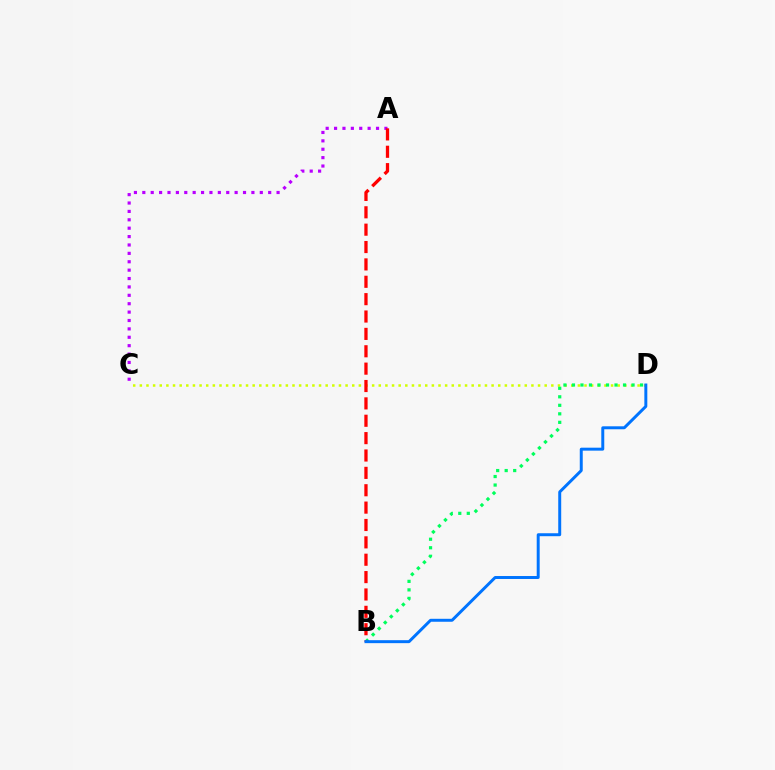{('C', 'D'): [{'color': '#d1ff00', 'line_style': 'dotted', 'thickness': 1.8}], ('B', 'D'): [{'color': '#00ff5c', 'line_style': 'dotted', 'thickness': 2.31}, {'color': '#0074ff', 'line_style': 'solid', 'thickness': 2.13}], ('A', 'C'): [{'color': '#b900ff', 'line_style': 'dotted', 'thickness': 2.28}], ('A', 'B'): [{'color': '#ff0000', 'line_style': 'dashed', 'thickness': 2.36}]}